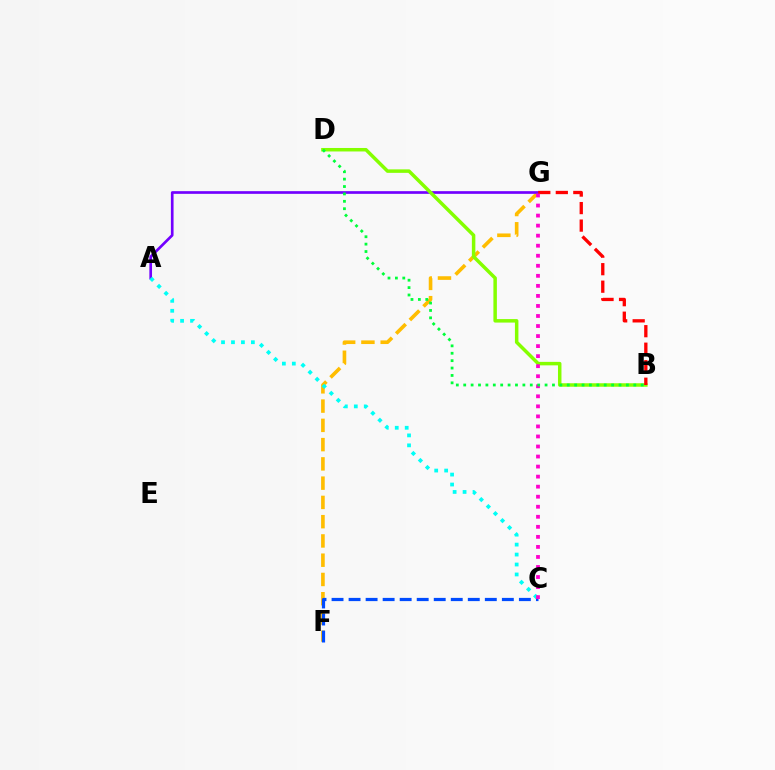{('F', 'G'): [{'color': '#ffbd00', 'line_style': 'dashed', 'thickness': 2.62}], ('A', 'G'): [{'color': '#7200ff', 'line_style': 'solid', 'thickness': 1.93}], ('B', 'D'): [{'color': '#84ff00', 'line_style': 'solid', 'thickness': 2.51}, {'color': '#00ff39', 'line_style': 'dotted', 'thickness': 2.01}], ('B', 'G'): [{'color': '#ff0000', 'line_style': 'dashed', 'thickness': 2.38}], ('C', 'F'): [{'color': '#004bff', 'line_style': 'dashed', 'thickness': 2.31}], ('A', 'C'): [{'color': '#00fff6', 'line_style': 'dotted', 'thickness': 2.7}], ('C', 'G'): [{'color': '#ff00cf', 'line_style': 'dotted', 'thickness': 2.73}]}